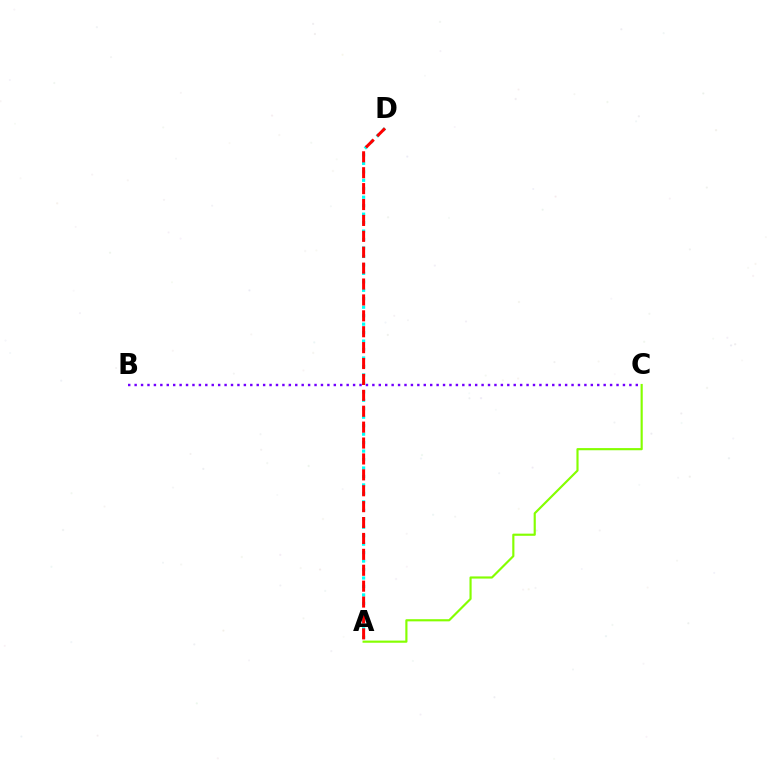{('A', 'C'): [{'color': '#84ff00', 'line_style': 'solid', 'thickness': 1.55}], ('B', 'C'): [{'color': '#7200ff', 'line_style': 'dotted', 'thickness': 1.75}], ('A', 'D'): [{'color': '#00fff6', 'line_style': 'dotted', 'thickness': 2.3}, {'color': '#ff0000', 'line_style': 'dashed', 'thickness': 2.16}]}